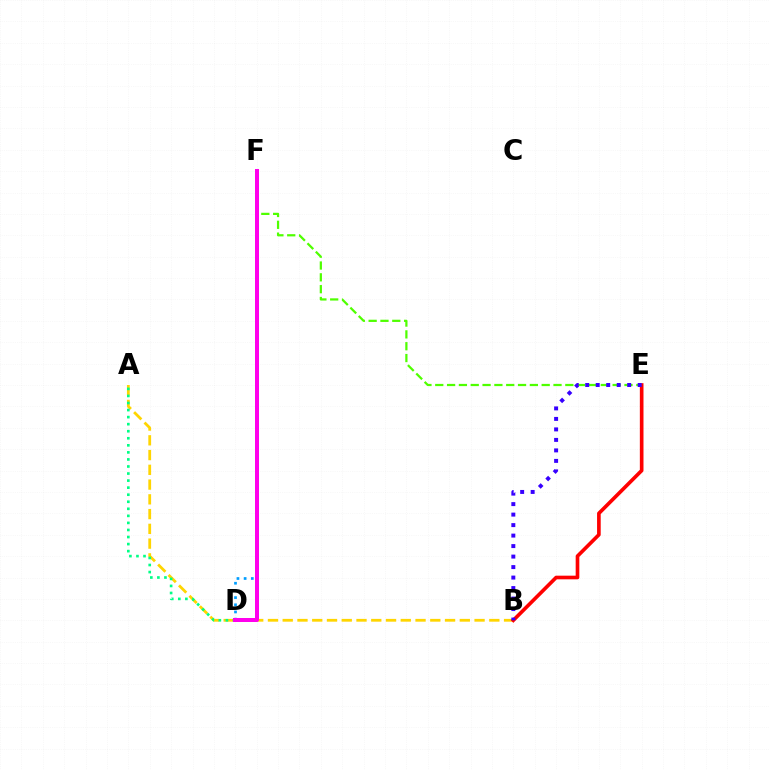{('E', 'F'): [{'color': '#4fff00', 'line_style': 'dashed', 'thickness': 1.61}], ('A', 'B'): [{'color': '#ffd500', 'line_style': 'dashed', 'thickness': 2.0}], ('B', 'E'): [{'color': '#ff0000', 'line_style': 'solid', 'thickness': 2.63}, {'color': '#3700ff', 'line_style': 'dotted', 'thickness': 2.85}], ('A', 'D'): [{'color': '#00ff86', 'line_style': 'dotted', 'thickness': 1.92}], ('D', 'F'): [{'color': '#009eff', 'line_style': 'dotted', 'thickness': 1.95}, {'color': '#ff00ed', 'line_style': 'solid', 'thickness': 2.88}]}